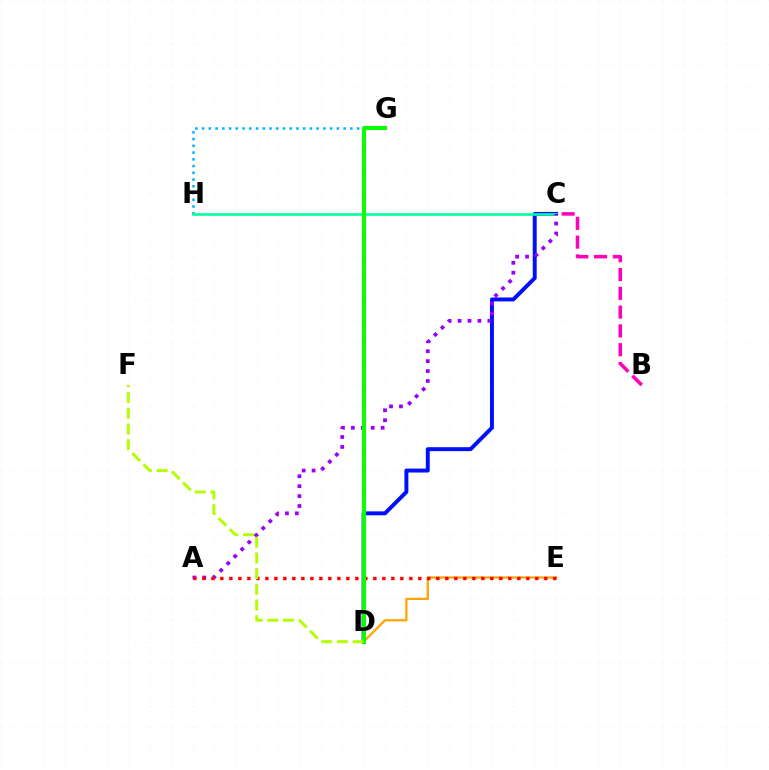{('B', 'C'): [{'color': '#ff00bd', 'line_style': 'dashed', 'thickness': 2.55}], ('D', 'E'): [{'color': '#ffa500', 'line_style': 'solid', 'thickness': 1.64}], ('G', 'H'): [{'color': '#00b5ff', 'line_style': 'dotted', 'thickness': 1.83}], ('C', 'D'): [{'color': '#0010ff', 'line_style': 'solid', 'thickness': 2.84}], ('C', 'H'): [{'color': '#00ff9d', 'line_style': 'solid', 'thickness': 1.87}], ('A', 'C'): [{'color': '#9b00ff', 'line_style': 'dotted', 'thickness': 2.7}], ('A', 'E'): [{'color': '#ff0000', 'line_style': 'dotted', 'thickness': 2.44}], ('D', 'G'): [{'color': '#08ff00', 'line_style': 'solid', 'thickness': 2.86}], ('D', 'F'): [{'color': '#b3ff00', 'line_style': 'dashed', 'thickness': 2.13}]}